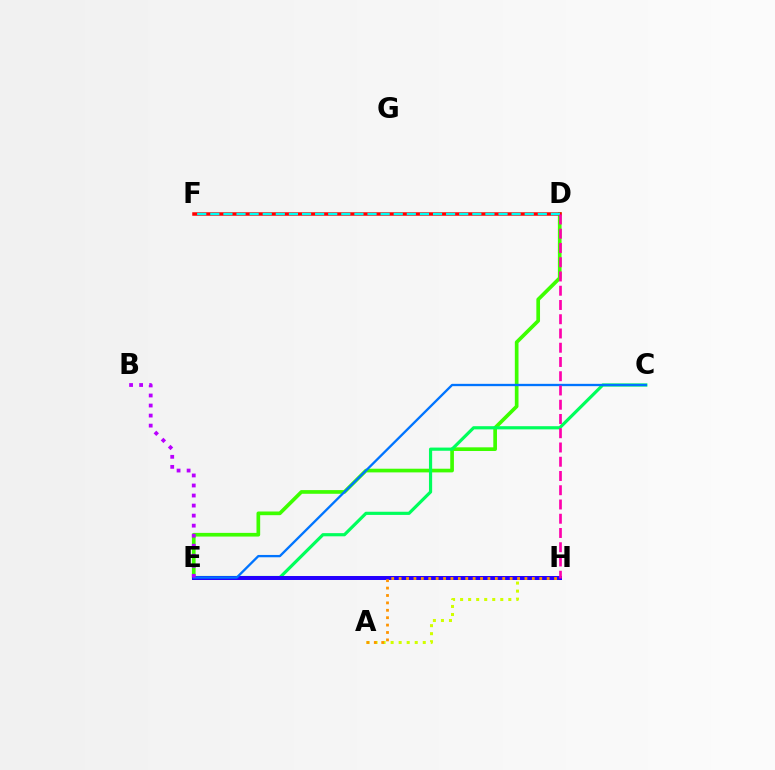{('D', 'E'): [{'color': '#3dff00', 'line_style': 'solid', 'thickness': 2.65}], ('C', 'E'): [{'color': '#00ff5c', 'line_style': 'solid', 'thickness': 2.29}, {'color': '#0074ff', 'line_style': 'solid', 'thickness': 1.67}], ('A', 'H'): [{'color': '#d1ff00', 'line_style': 'dotted', 'thickness': 2.18}, {'color': '#ff9400', 'line_style': 'dotted', 'thickness': 2.01}], ('E', 'H'): [{'color': '#2500ff', 'line_style': 'solid', 'thickness': 2.87}], ('D', 'F'): [{'color': '#ff0000', 'line_style': 'solid', 'thickness': 2.52}, {'color': '#00fff6', 'line_style': 'dashed', 'thickness': 1.78}], ('B', 'E'): [{'color': '#b900ff', 'line_style': 'dotted', 'thickness': 2.73}], ('D', 'H'): [{'color': '#ff00ac', 'line_style': 'dashed', 'thickness': 1.94}]}